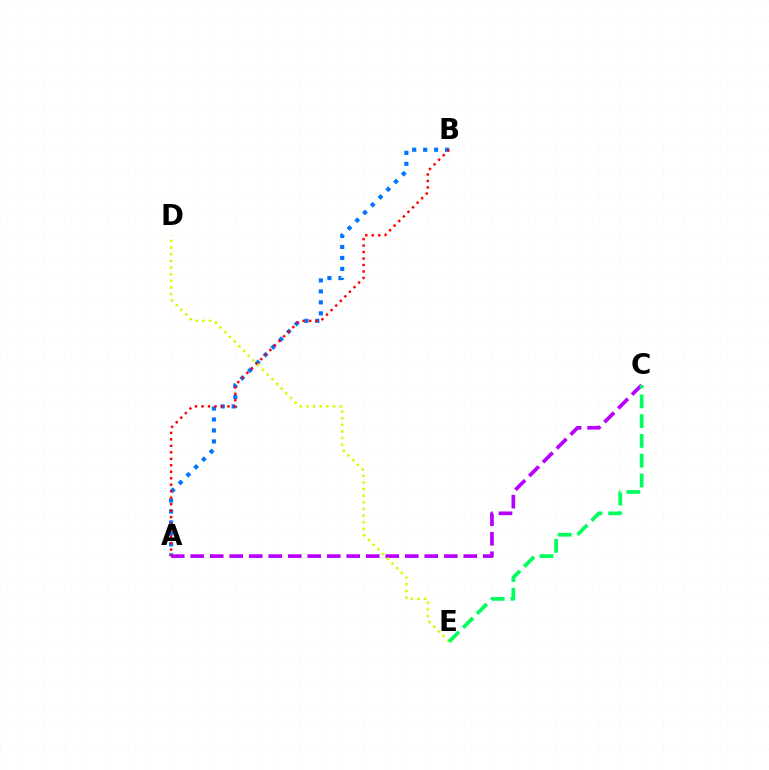{('A', 'B'): [{'color': '#0074ff', 'line_style': 'dotted', 'thickness': 2.98}, {'color': '#ff0000', 'line_style': 'dotted', 'thickness': 1.76}], ('A', 'C'): [{'color': '#b900ff', 'line_style': 'dashed', 'thickness': 2.65}], ('D', 'E'): [{'color': '#d1ff00', 'line_style': 'dotted', 'thickness': 1.81}], ('C', 'E'): [{'color': '#00ff5c', 'line_style': 'dashed', 'thickness': 2.69}]}